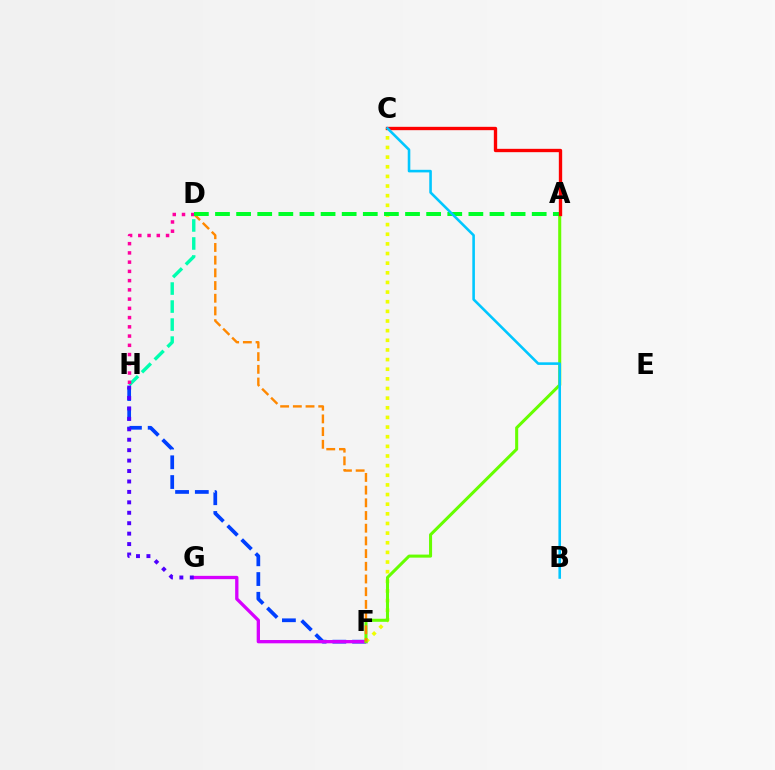{('D', 'H'): [{'color': '#00ffaf', 'line_style': 'dashed', 'thickness': 2.45}, {'color': '#ff00a0', 'line_style': 'dotted', 'thickness': 2.51}], ('F', 'H'): [{'color': '#003fff', 'line_style': 'dashed', 'thickness': 2.68}], ('F', 'G'): [{'color': '#d600ff', 'line_style': 'solid', 'thickness': 2.38}], ('C', 'F'): [{'color': '#eeff00', 'line_style': 'dotted', 'thickness': 2.62}], ('A', 'F'): [{'color': '#66ff00', 'line_style': 'solid', 'thickness': 2.2}], ('G', 'H'): [{'color': '#4f00ff', 'line_style': 'dotted', 'thickness': 2.83}], ('D', 'F'): [{'color': '#ff8800', 'line_style': 'dashed', 'thickness': 1.72}], ('A', 'D'): [{'color': '#00ff27', 'line_style': 'dashed', 'thickness': 2.87}], ('A', 'C'): [{'color': '#ff0000', 'line_style': 'solid', 'thickness': 2.41}], ('B', 'C'): [{'color': '#00c7ff', 'line_style': 'solid', 'thickness': 1.87}]}